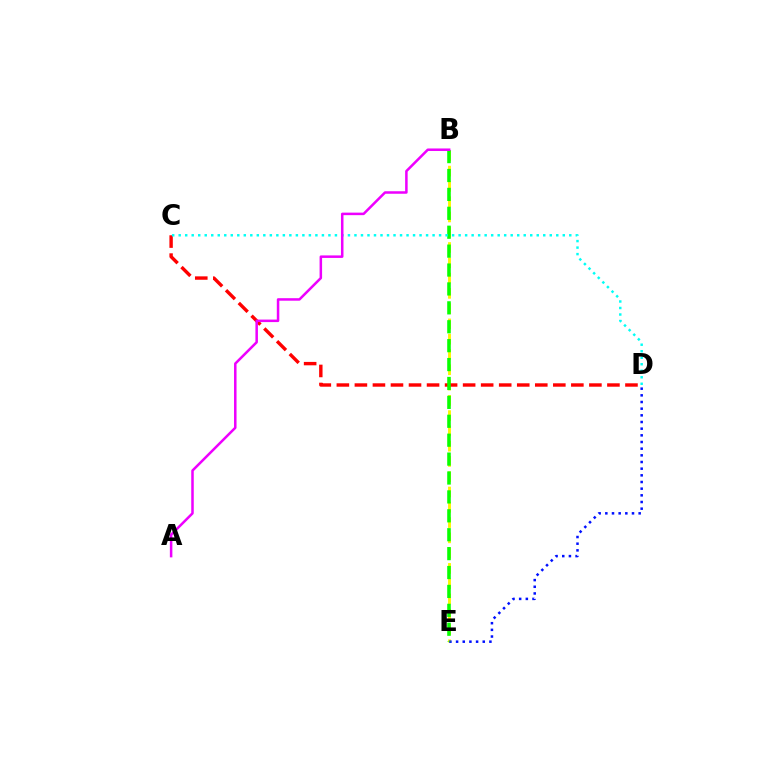{('B', 'E'): [{'color': '#fcf500', 'line_style': 'dashed', 'thickness': 2.08}, {'color': '#08ff00', 'line_style': 'dashed', 'thickness': 2.57}], ('C', 'D'): [{'color': '#ff0000', 'line_style': 'dashed', 'thickness': 2.45}, {'color': '#00fff6', 'line_style': 'dotted', 'thickness': 1.77}], ('D', 'E'): [{'color': '#0010ff', 'line_style': 'dotted', 'thickness': 1.81}], ('A', 'B'): [{'color': '#ee00ff', 'line_style': 'solid', 'thickness': 1.81}]}